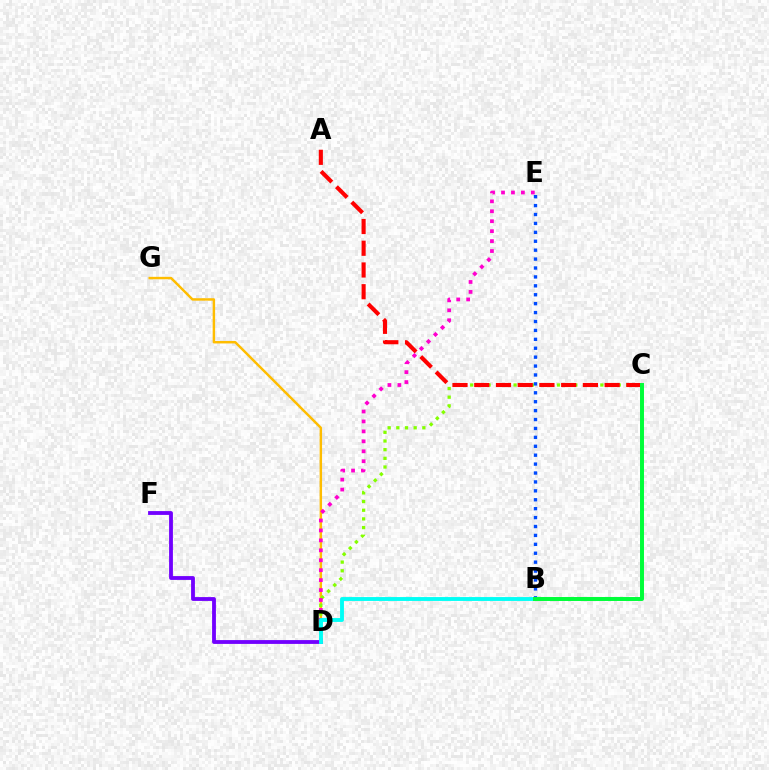{('D', 'F'): [{'color': '#7200ff', 'line_style': 'solid', 'thickness': 2.75}], ('D', 'G'): [{'color': '#ffbd00', 'line_style': 'solid', 'thickness': 1.76}], ('C', 'D'): [{'color': '#84ff00', 'line_style': 'dotted', 'thickness': 2.36}], ('A', 'C'): [{'color': '#ff0000', 'line_style': 'dashed', 'thickness': 2.95}], ('D', 'E'): [{'color': '#ff00cf', 'line_style': 'dotted', 'thickness': 2.7}], ('B', 'D'): [{'color': '#00fff6', 'line_style': 'solid', 'thickness': 2.78}], ('B', 'E'): [{'color': '#004bff', 'line_style': 'dotted', 'thickness': 2.42}], ('B', 'C'): [{'color': '#00ff39', 'line_style': 'solid', 'thickness': 2.85}]}